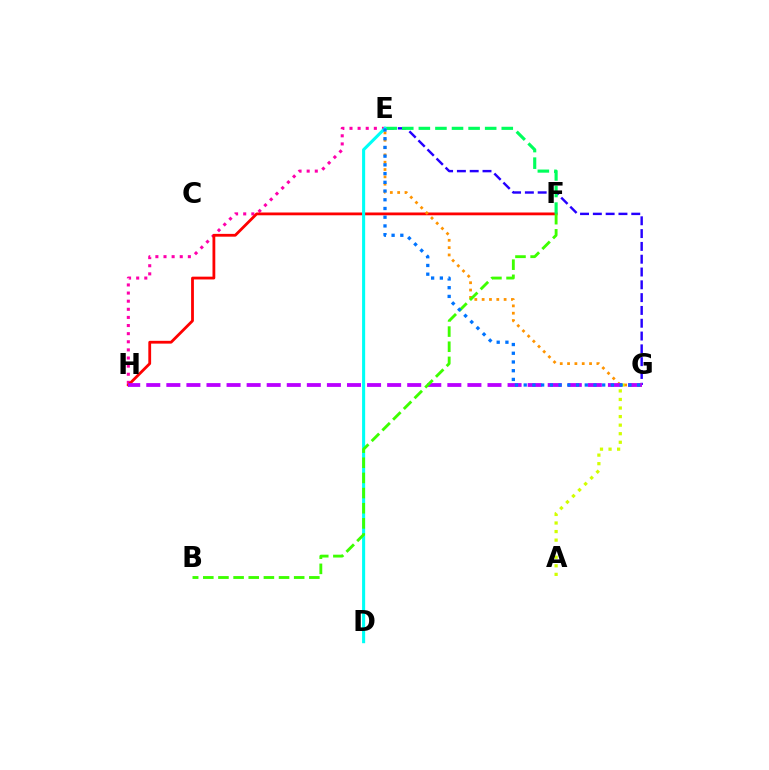{('E', 'H'): [{'color': '#ff00ac', 'line_style': 'dotted', 'thickness': 2.21}], ('F', 'H'): [{'color': '#ff0000', 'line_style': 'solid', 'thickness': 2.01}], ('E', 'G'): [{'color': '#2500ff', 'line_style': 'dashed', 'thickness': 1.74}, {'color': '#ff9400', 'line_style': 'dotted', 'thickness': 1.99}, {'color': '#0074ff', 'line_style': 'dotted', 'thickness': 2.37}], ('A', 'G'): [{'color': '#d1ff00', 'line_style': 'dotted', 'thickness': 2.33}], ('G', 'H'): [{'color': '#b900ff', 'line_style': 'dashed', 'thickness': 2.73}], ('E', 'F'): [{'color': '#00ff5c', 'line_style': 'dashed', 'thickness': 2.25}], ('D', 'E'): [{'color': '#00fff6', 'line_style': 'solid', 'thickness': 2.21}], ('B', 'F'): [{'color': '#3dff00', 'line_style': 'dashed', 'thickness': 2.06}]}